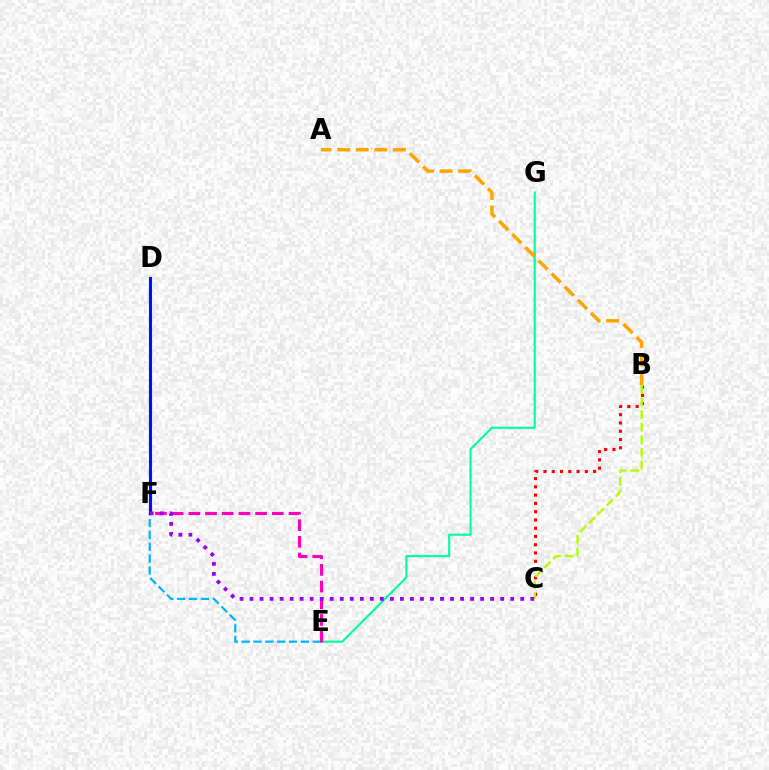{('B', 'C'): [{'color': '#ff0000', 'line_style': 'dotted', 'thickness': 2.25}, {'color': '#b3ff00', 'line_style': 'dashed', 'thickness': 1.71}], ('D', 'F'): [{'color': '#08ff00', 'line_style': 'solid', 'thickness': 1.99}, {'color': '#0010ff', 'line_style': 'solid', 'thickness': 2.23}], ('E', 'F'): [{'color': '#00b5ff', 'line_style': 'dashed', 'thickness': 1.61}, {'color': '#ff00bd', 'line_style': 'dashed', 'thickness': 2.27}], ('E', 'G'): [{'color': '#00ff9d', 'line_style': 'solid', 'thickness': 1.54}], ('A', 'B'): [{'color': '#ffa500', 'line_style': 'dashed', 'thickness': 2.52}], ('C', 'F'): [{'color': '#9b00ff', 'line_style': 'dotted', 'thickness': 2.72}]}